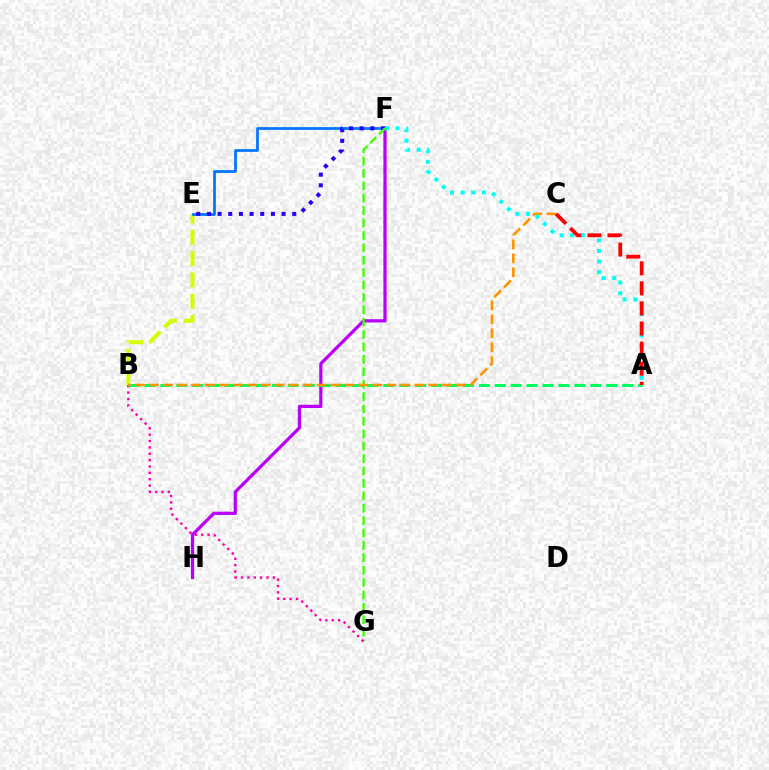{('B', 'E'): [{'color': '#d1ff00', 'line_style': 'dashed', 'thickness': 2.9}], ('F', 'H'): [{'color': '#b900ff', 'line_style': 'solid', 'thickness': 2.33}], ('E', 'F'): [{'color': '#0074ff', 'line_style': 'solid', 'thickness': 1.96}, {'color': '#2500ff', 'line_style': 'dotted', 'thickness': 2.9}], ('F', 'G'): [{'color': '#3dff00', 'line_style': 'dashed', 'thickness': 1.68}], ('B', 'G'): [{'color': '#ff00ac', 'line_style': 'dotted', 'thickness': 1.73}], ('A', 'B'): [{'color': '#00ff5c', 'line_style': 'dashed', 'thickness': 2.16}], ('B', 'C'): [{'color': '#ff9400', 'line_style': 'dashed', 'thickness': 1.9}], ('A', 'F'): [{'color': '#00fff6', 'line_style': 'dotted', 'thickness': 2.88}], ('A', 'C'): [{'color': '#ff0000', 'line_style': 'dashed', 'thickness': 2.73}]}